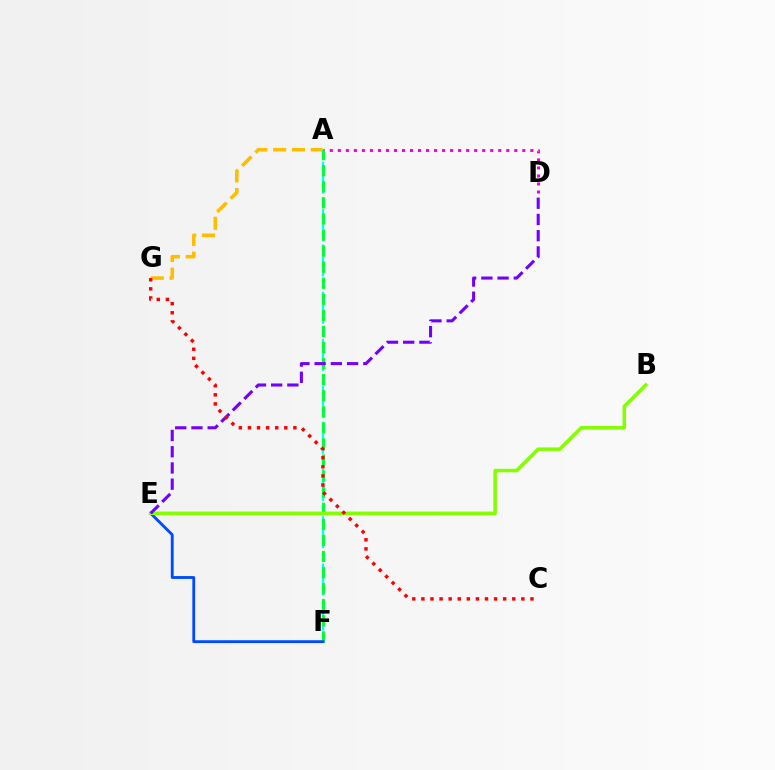{('A', 'G'): [{'color': '#ffbd00', 'line_style': 'dashed', 'thickness': 2.55}], ('A', 'F'): [{'color': '#00fff6', 'line_style': 'dashed', 'thickness': 1.6}, {'color': '#00ff39', 'line_style': 'dashed', 'thickness': 2.18}], ('A', 'D'): [{'color': '#ff00cf', 'line_style': 'dotted', 'thickness': 2.18}], ('E', 'F'): [{'color': '#004bff', 'line_style': 'solid', 'thickness': 2.05}], ('B', 'E'): [{'color': '#84ff00', 'line_style': 'solid', 'thickness': 2.54}], ('D', 'E'): [{'color': '#7200ff', 'line_style': 'dashed', 'thickness': 2.2}], ('C', 'G'): [{'color': '#ff0000', 'line_style': 'dotted', 'thickness': 2.47}]}